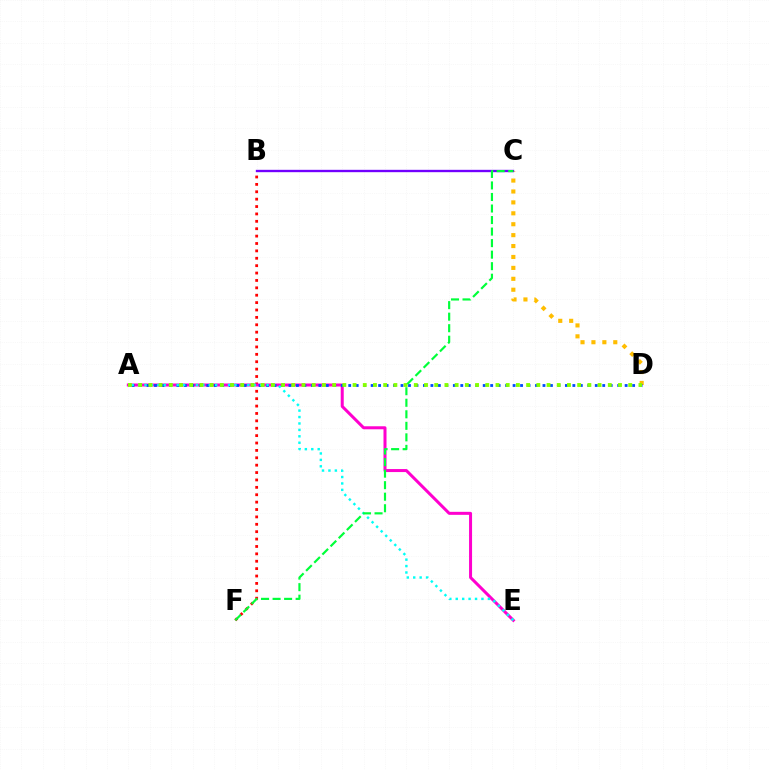{('C', 'D'): [{'color': '#ffbd00', 'line_style': 'dotted', 'thickness': 2.97}], ('B', 'C'): [{'color': '#7200ff', 'line_style': 'solid', 'thickness': 1.7}], ('B', 'F'): [{'color': '#ff0000', 'line_style': 'dotted', 'thickness': 2.01}], ('A', 'E'): [{'color': '#ff00cf', 'line_style': 'solid', 'thickness': 2.17}, {'color': '#00fff6', 'line_style': 'dotted', 'thickness': 1.75}], ('A', 'D'): [{'color': '#004bff', 'line_style': 'dotted', 'thickness': 2.03}, {'color': '#84ff00', 'line_style': 'dotted', 'thickness': 2.77}], ('C', 'F'): [{'color': '#00ff39', 'line_style': 'dashed', 'thickness': 1.57}]}